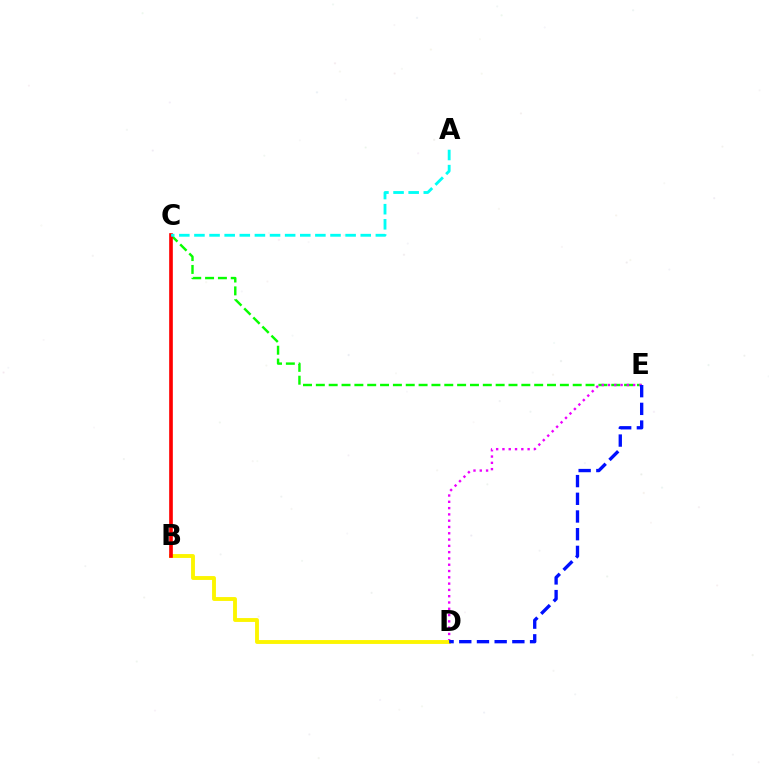{('C', 'E'): [{'color': '#08ff00', 'line_style': 'dashed', 'thickness': 1.74}], ('D', 'E'): [{'color': '#ee00ff', 'line_style': 'dotted', 'thickness': 1.71}, {'color': '#0010ff', 'line_style': 'dashed', 'thickness': 2.4}], ('B', 'D'): [{'color': '#fcf500', 'line_style': 'solid', 'thickness': 2.79}], ('B', 'C'): [{'color': '#ff0000', 'line_style': 'solid', 'thickness': 2.63}], ('A', 'C'): [{'color': '#00fff6', 'line_style': 'dashed', 'thickness': 2.05}]}